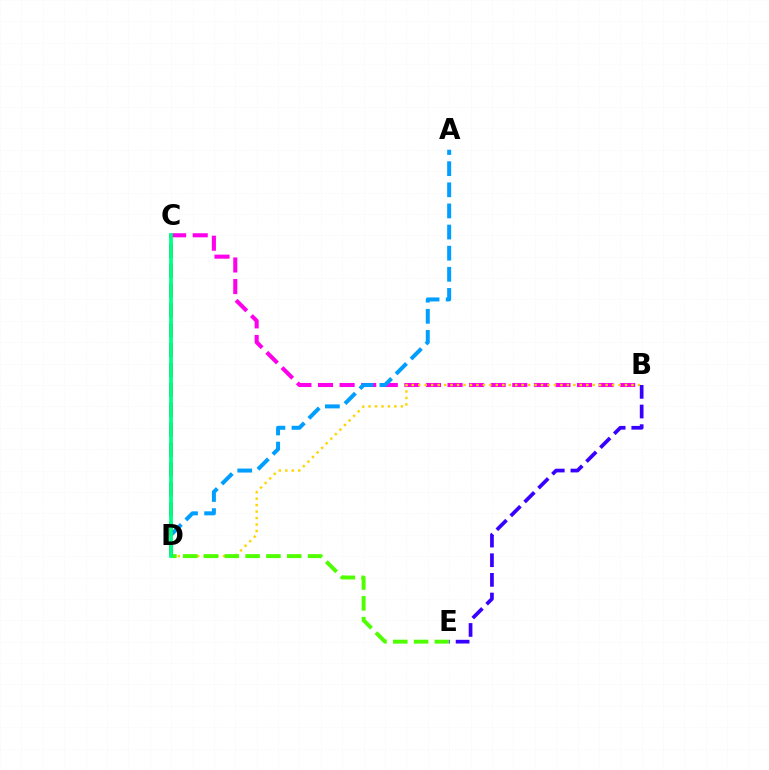{('B', 'C'): [{'color': '#ff00ed', 'line_style': 'dashed', 'thickness': 2.93}], ('B', 'D'): [{'color': '#ffd500', 'line_style': 'dotted', 'thickness': 1.76}], ('D', 'E'): [{'color': '#4fff00', 'line_style': 'dashed', 'thickness': 2.83}], ('A', 'D'): [{'color': '#009eff', 'line_style': 'dashed', 'thickness': 2.87}], ('C', 'D'): [{'color': '#ff0000', 'line_style': 'dashed', 'thickness': 2.7}, {'color': '#00ff86', 'line_style': 'solid', 'thickness': 2.72}], ('B', 'E'): [{'color': '#3700ff', 'line_style': 'dashed', 'thickness': 2.67}]}